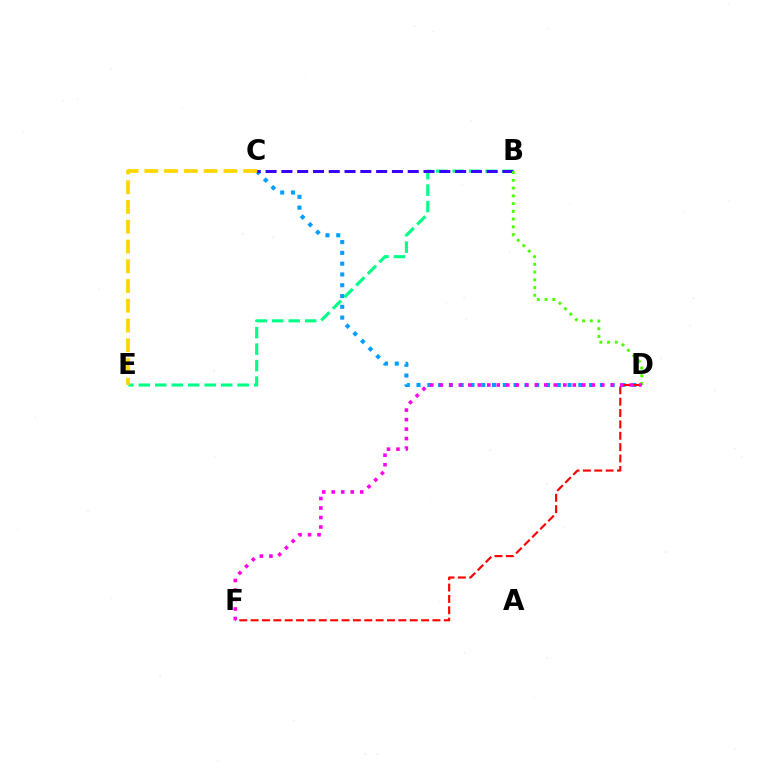{('B', 'E'): [{'color': '#00ff86', 'line_style': 'dashed', 'thickness': 2.24}], ('C', 'D'): [{'color': '#009eff', 'line_style': 'dotted', 'thickness': 2.93}], ('B', 'C'): [{'color': '#3700ff', 'line_style': 'dashed', 'thickness': 2.15}], ('B', 'D'): [{'color': '#4fff00', 'line_style': 'dotted', 'thickness': 2.1}], ('D', 'F'): [{'color': '#ff0000', 'line_style': 'dashed', 'thickness': 1.54}, {'color': '#ff00ed', 'line_style': 'dotted', 'thickness': 2.58}], ('C', 'E'): [{'color': '#ffd500', 'line_style': 'dashed', 'thickness': 2.68}]}